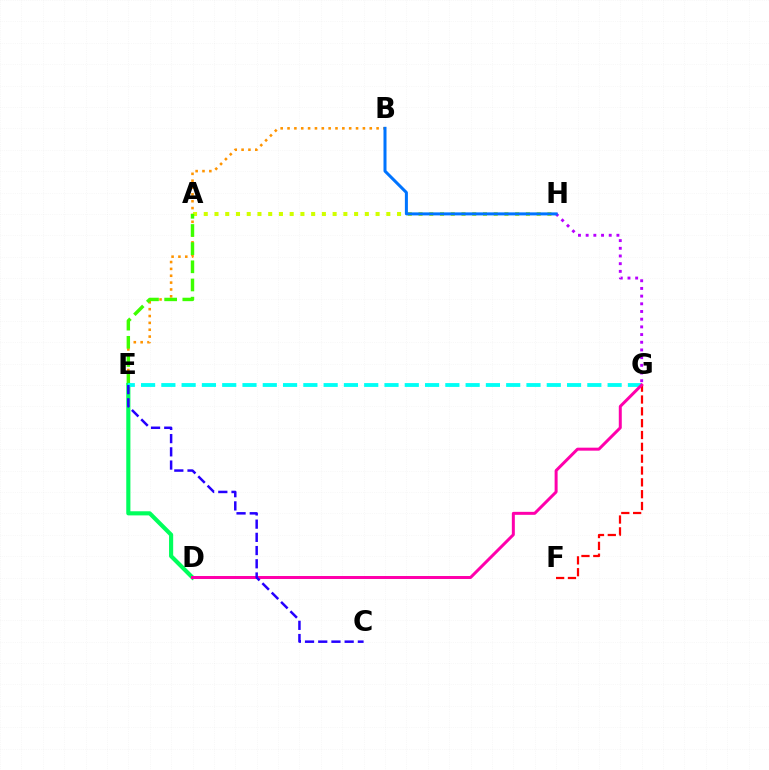{('B', 'E'): [{'color': '#ff9400', 'line_style': 'dotted', 'thickness': 1.86}], ('A', 'H'): [{'color': '#d1ff00', 'line_style': 'dotted', 'thickness': 2.92}], ('A', 'E'): [{'color': '#3dff00', 'line_style': 'dashed', 'thickness': 2.47}], ('G', 'H'): [{'color': '#b900ff', 'line_style': 'dotted', 'thickness': 2.09}], ('D', 'E'): [{'color': '#00ff5c', 'line_style': 'solid', 'thickness': 2.98}], ('E', 'G'): [{'color': '#00fff6', 'line_style': 'dashed', 'thickness': 2.76}], ('B', 'H'): [{'color': '#0074ff', 'line_style': 'solid', 'thickness': 2.17}], ('F', 'G'): [{'color': '#ff0000', 'line_style': 'dashed', 'thickness': 1.61}], ('D', 'G'): [{'color': '#ff00ac', 'line_style': 'solid', 'thickness': 2.15}], ('C', 'E'): [{'color': '#2500ff', 'line_style': 'dashed', 'thickness': 1.79}]}